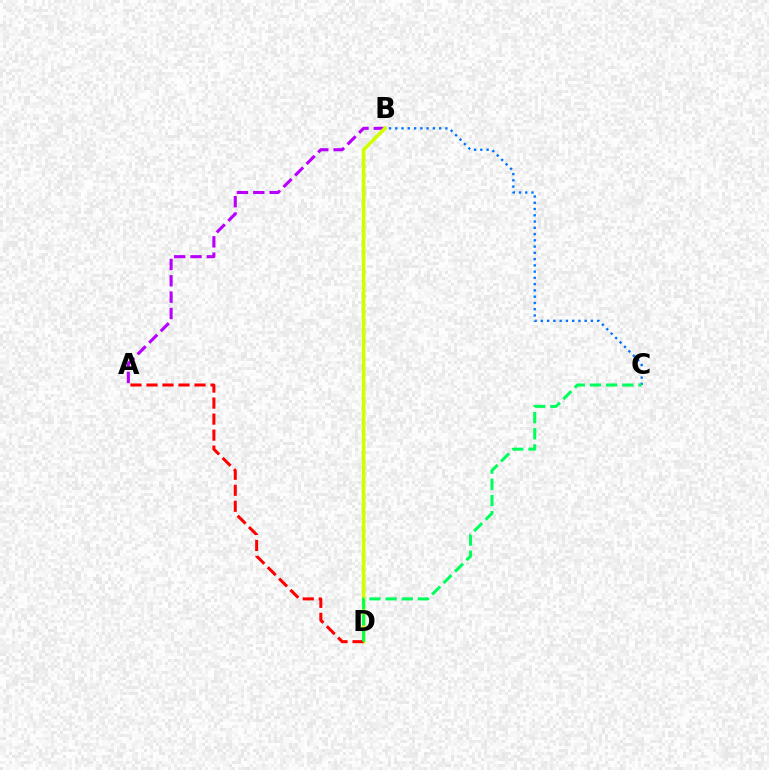{('B', 'C'): [{'color': '#0074ff', 'line_style': 'dotted', 'thickness': 1.7}], ('A', 'B'): [{'color': '#b900ff', 'line_style': 'dashed', 'thickness': 2.22}], ('B', 'D'): [{'color': '#d1ff00', 'line_style': 'solid', 'thickness': 2.66}], ('A', 'D'): [{'color': '#ff0000', 'line_style': 'dashed', 'thickness': 2.17}], ('C', 'D'): [{'color': '#00ff5c', 'line_style': 'dashed', 'thickness': 2.2}]}